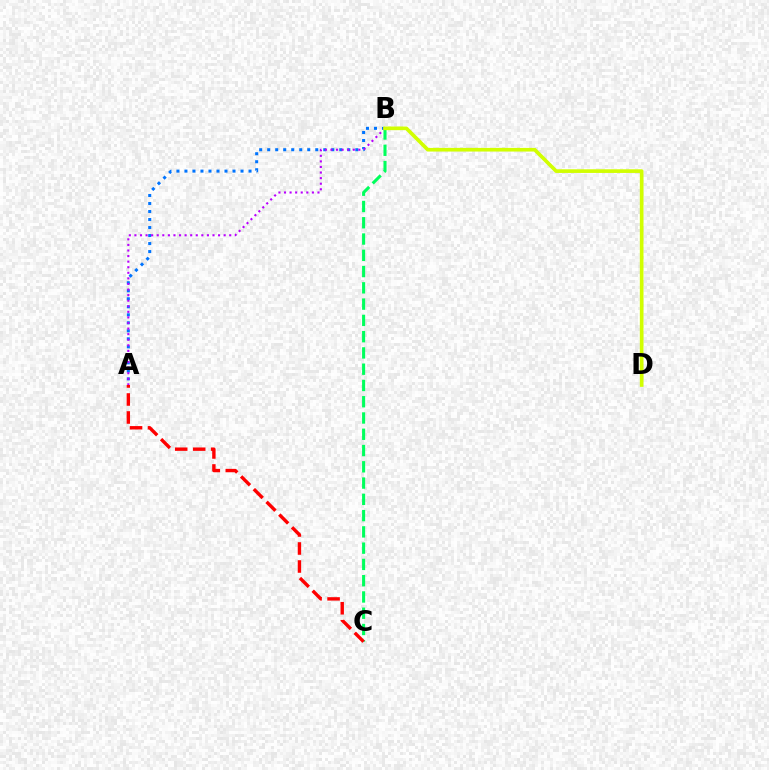{('A', 'B'): [{'color': '#0074ff', 'line_style': 'dotted', 'thickness': 2.18}, {'color': '#b900ff', 'line_style': 'dotted', 'thickness': 1.52}], ('B', 'C'): [{'color': '#00ff5c', 'line_style': 'dashed', 'thickness': 2.21}], ('A', 'C'): [{'color': '#ff0000', 'line_style': 'dashed', 'thickness': 2.45}], ('B', 'D'): [{'color': '#d1ff00', 'line_style': 'solid', 'thickness': 2.64}]}